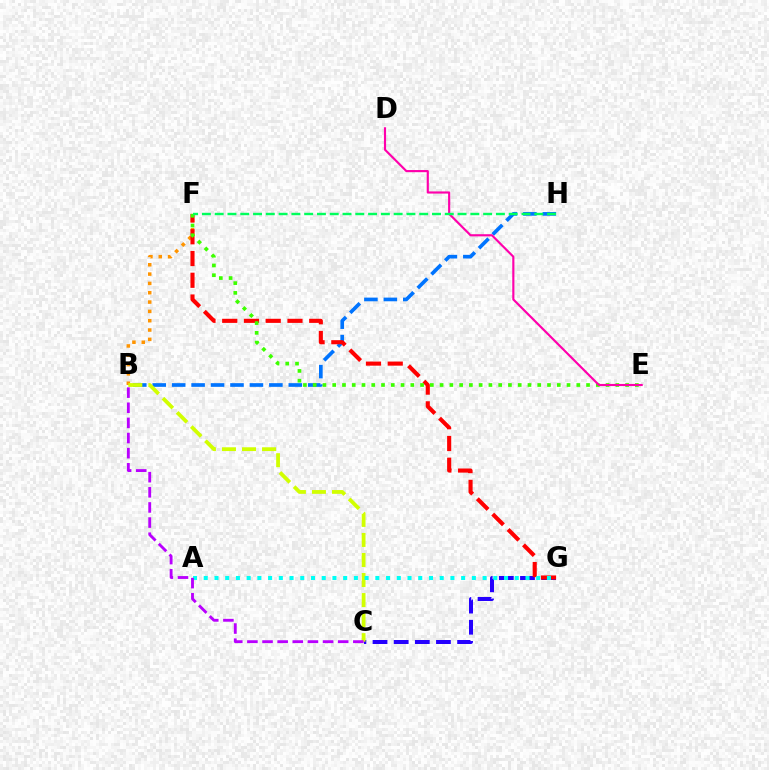{('B', 'F'): [{'color': '#ff9400', 'line_style': 'dotted', 'thickness': 2.53}], ('C', 'G'): [{'color': '#2500ff', 'line_style': 'dashed', 'thickness': 2.87}], ('B', 'H'): [{'color': '#0074ff', 'line_style': 'dashed', 'thickness': 2.64}], ('B', 'C'): [{'color': '#d1ff00', 'line_style': 'dashed', 'thickness': 2.72}, {'color': '#b900ff', 'line_style': 'dashed', 'thickness': 2.06}], ('F', 'G'): [{'color': '#ff0000', 'line_style': 'dashed', 'thickness': 2.95}], ('E', 'F'): [{'color': '#3dff00', 'line_style': 'dotted', 'thickness': 2.65}], ('D', 'E'): [{'color': '#ff00ac', 'line_style': 'solid', 'thickness': 1.55}], ('A', 'G'): [{'color': '#00fff6', 'line_style': 'dotted', 'thickness': 2.91}], ('F', 'H'): [{'color': '#00ff5c', 'line_style': 'dashed', 'thickness': 1.74}]}